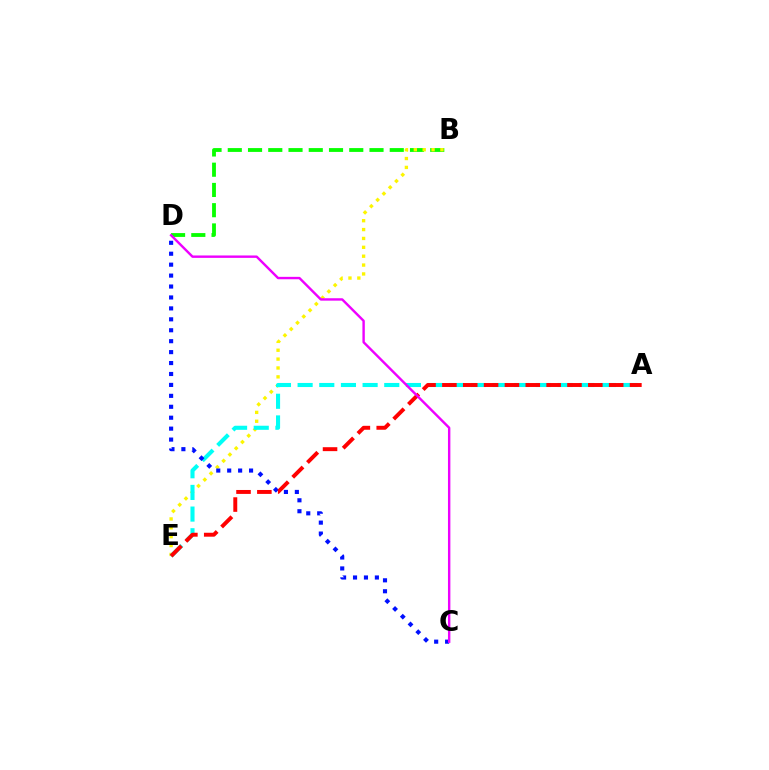{('B', 'D'): [{'color': '#08ff00', 'line_style': 'dashed', 'thickness': 2.75}], ('B', 'E'): [{'color': '#fcf500', 'line_style': 'dotted', 'thickness': 2.41}], ('A', 'E'): [{'color': '#00fff6', 'line_style': 'dashed', 'thickness': 2.94}, {'color': '#ff0000', 'line_style': 'dashed', 'thickness': 2.83}], ('C', 'D'): [{'color': '#0010ff', 'line_style': 'dotted', 'thickness': 2.97}, {'color': '#ee00ff', 'line_style': 'solid', 'thickness': 1.73}]}